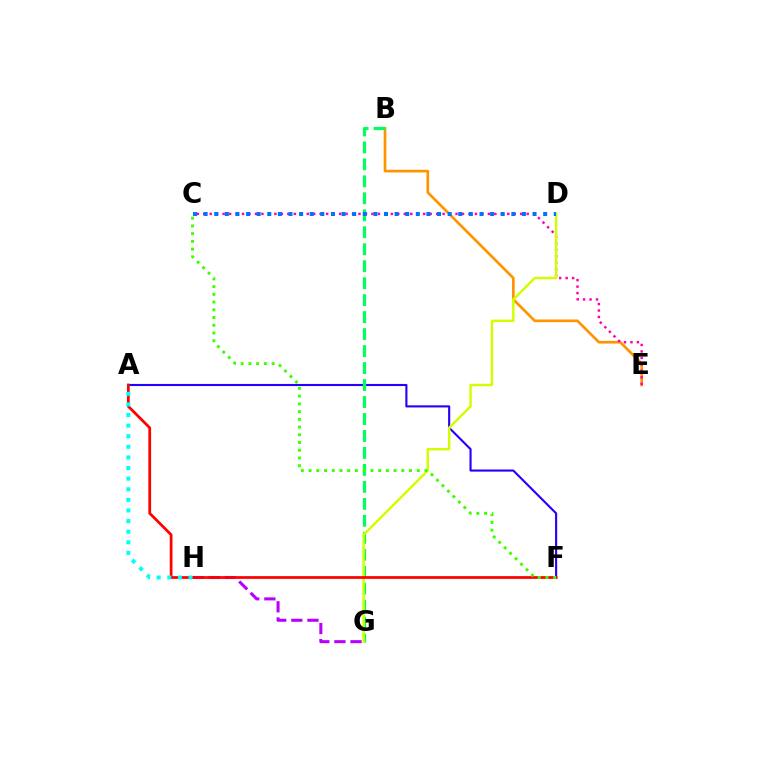{('B', 'E'): [{'color': '#ff9400', 'line_style': 'solid', 'thickness': 1.93}], ('C', 'E'): [{'color': '#ff00ac', 'line_style': 'dotted', 'thickness': 1.76}], ('A', 'F'): [{'color': '#2500ff', 'line_style': 'solid', 'thickness': 1.52}, {'color': '#ff0000', 'line_style': 'solid', 'thickness': 1.97}], ('G', 'H'): [{'color': '#b900ff', 'line_style': 'dashed', 'thickness': 2.19}], ('B', 'G'): [{'color': '#00ff5c', 'line_style': 'dashed', 'thickness': 2.31}], ('D', 'G'): [{'color': '#d1ff00', 'line_style': 'solid', 'thickness': 1.76}], ('A', 'H'): [{'color': '#00fff6', 'line_style': 'dotted', 'thickness': 2.88}], ('C', 'F'): [{'color': '#3dff00', 'line_style': 'dotted', 'thickness': 2.1}], ('C', 'D'): [{'color': '#0074ff', 'line_style': 'dotted', 'thickness': 2.88}]}